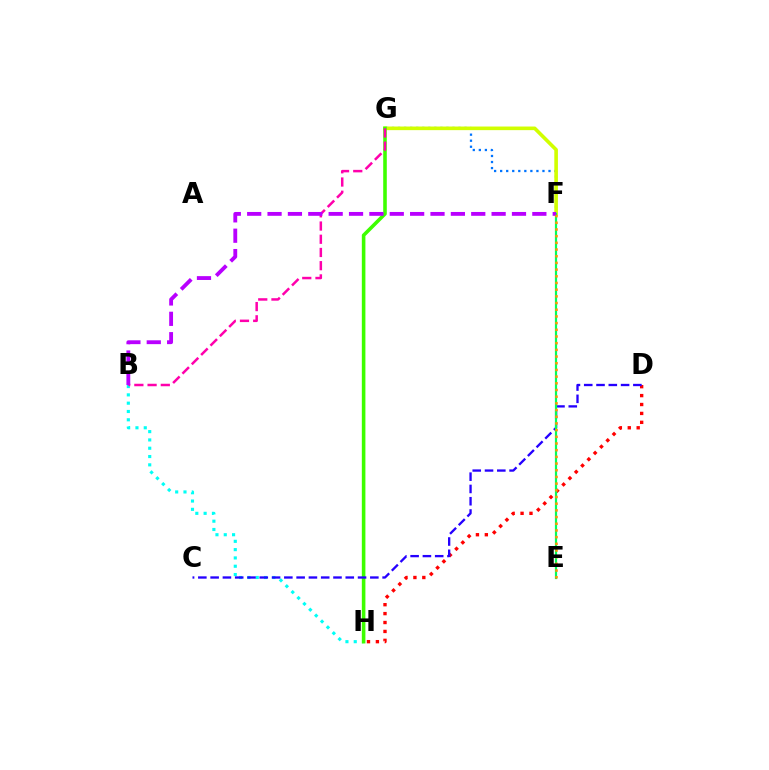{('B', 'H'): [{'color': '#00fff6', 'line_style': 'dotted', 'thickness': 2.26}], ('D', 'H'): [{'color': '#ff0000', 'line_style': 'dotted', 'thickness': 2.42}], ('F', 'G'): [{'color': '#0074ff', 'line_style': 'dotted', 'thickness': 1.64}, {'color': '#d1ff00', 'line_style': 'solid', 'thickness': 2.6}], ('G', 'H'): [{'color': '#3dff00', 'line_style': 'solid', 'thickness': 2.58}], ('C', 'D'): [{'color': '#2500ff', 'line_style': 'dashed', 'thickness': 1.67}], ('E', 'F'): [{'color': '#00ff5c', 'line_style': 'solid', 'thickness': 1.59}, {'color': '#ff9400', 'line_style': 'dotted', 'thickness': 1.82}], ('B', 'G'): [{'color': '#ff00ac', 'line_style': 'dashed', 'thickness': 1.8}], ('B', 'F'): [{'color': '#b900ff', 'line_style': 'dashed', 'thickness': 2.77}]}